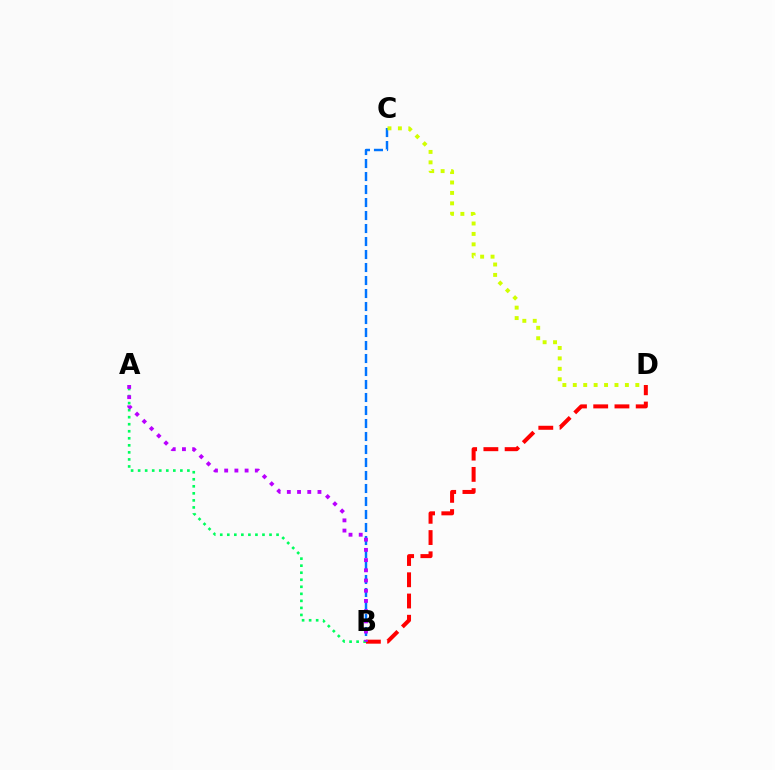{('B', 'D'): [{'color': '#ff0000', 'line_style': 'dashed', 'thickness': 2.89}], ('B', 'C'): [{'color': '#0074ff', 'line_style': 'dashed', 'thickness': 1.77}], ('C', 'D'): [{'color': '#d1ff00', 'line_style': 'dotted', 'thickness': 2.83}], ('A', 'B'): [{'color': '#00ff5c', 'line_style': 'dotted', 'thickness': 1.91}, {'color': '#b900ff', 'line_style': 'dotted', 'thickness': 2.77}]}